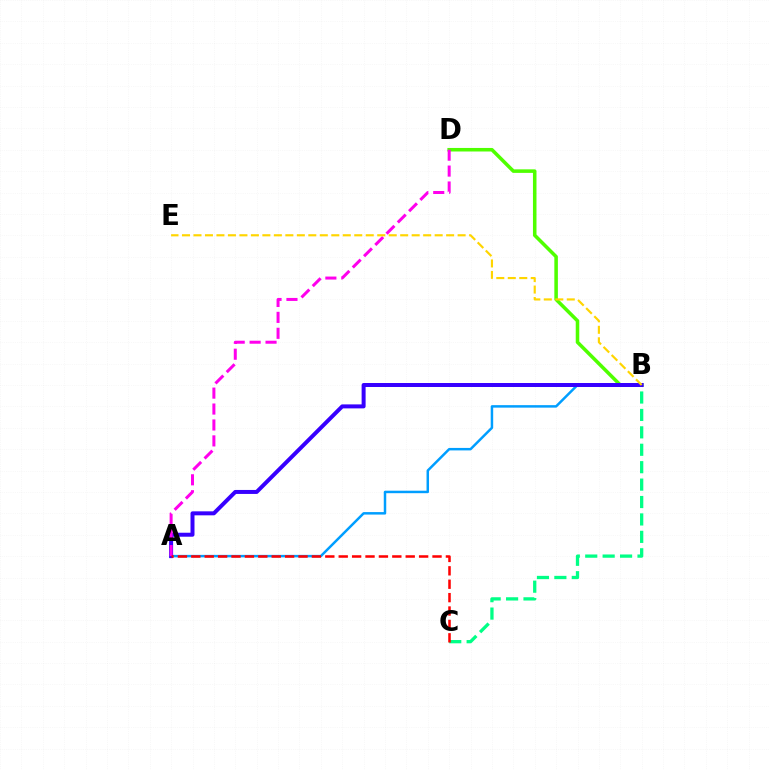{('A', 'B'): [{'color': '#009eff', 'line_style': 'solid', 'thickness': 1.79}, {'color': '#3700ff', 'line_style': 'solid', 'thickness': 2.87}], ('B', 'D'): [{'color': '#4fff00', 'line_style': 'solid', 'thickness': 2.55}], ('B', 'C'): [{'color': '#00ff86', 'line_style': 'dashed', 'thickness': 2.37}], ('A', 'D'): [{'color': '#ff00ed', 'line_style': 'dashed', 'thickness': 2.16}], ('A', 'C'): [{'color': '#ff0000', 'line_style': 'dashed', 'thickness': 1.82}], ('B', 'E'): [{'color': '#ffd500', 'line_style': 'dashed', 'thickness': 1.56}]}